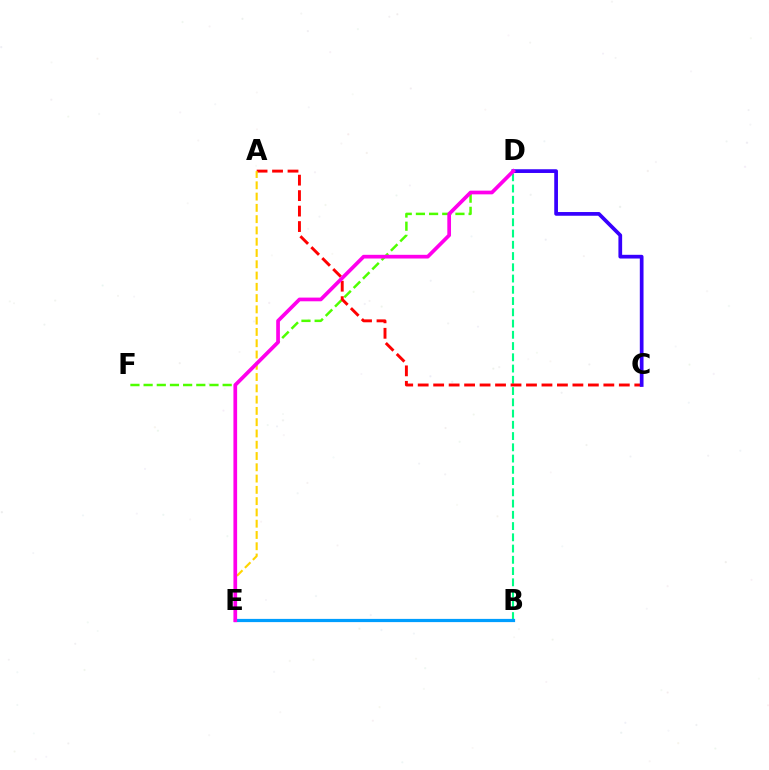{('D', 'F'): [{'color': '#4fff00', 'line_style': 'dashed', 'thickness': 1.79}], ('B', 'D'): [{'color': '#00ff86', 'line_style': 'dashed', 'thickness': 1.53}], ('B', 'E'): [{'color': '#009eff', 'line_style': 'solid', 'thickness': 2.31}], ('A', 'C'): [{'color': '#ff0000', 'line_style': 'dashed', 'thickness': 2.1}], ('A', 'E'): [{'color': '#ffd500', 'line_style': 'dashed', 'thickness': 1.53}], ('C', 'D'): [{'color': '#3700ff', 'line_style': 'solid', 'thickness': 2.68}], ('D', 'E'): [{'color': '#ff00ed', 'line_style': 'solid', 'thickness': 2.66}]}